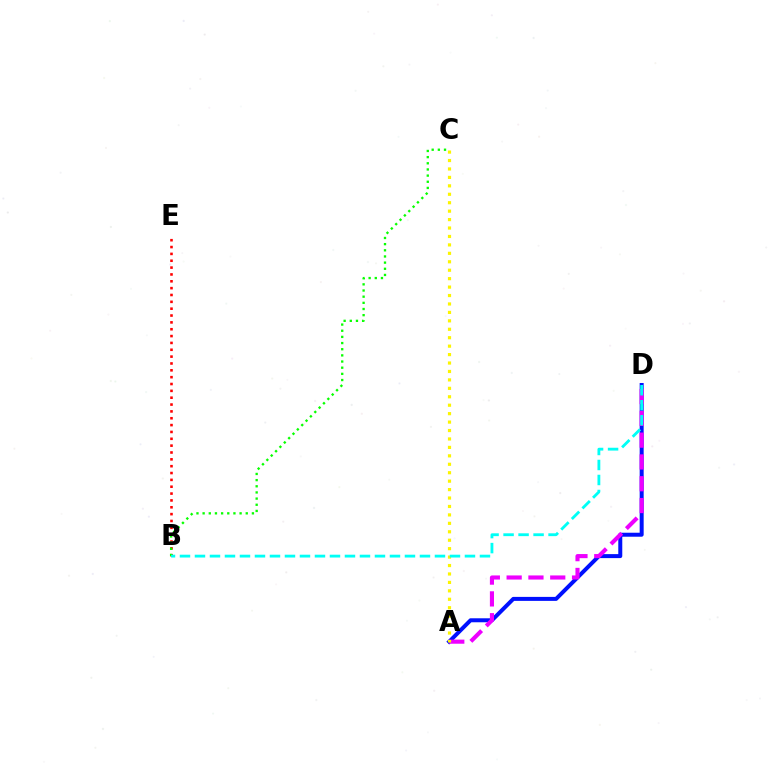{('A', 'D'): [{'color': '#0010ff', 'line_style': 'solid', 'thickness': 2.87}, {'color': '#ee00ff', 'line_style': 'dashed', 'thickness': 2.96}], ('A', 'C'): [{'color': '#fcf500', 'line_style': 'dotted', 'thickness': 2.29}], ('B', 'E'): [{'color': '#ff0000', 'line_style': 'dotted', 'thickness': 1.86}], ('B', 'C'): [{'color': '#08ff00', 'line_style': 'dotted', 'thickness': 1.67}], ('B', 'D'): [{'color': '#00fff6', 'line_style': 'dashed', 'thickness': 2.04}]}